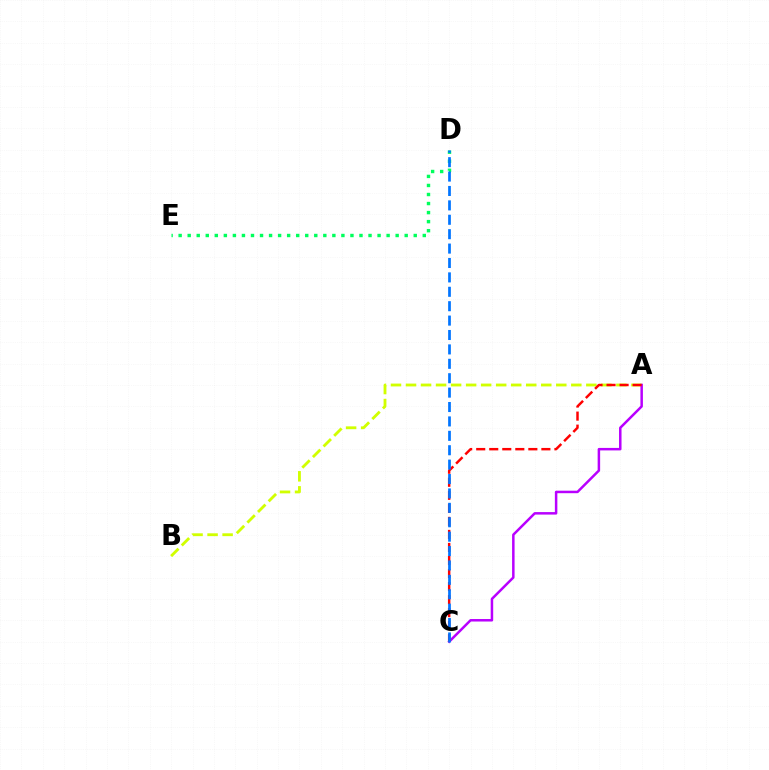{('A', 'B'): [{'color': '#d1ff00', 'line_style': 'dashed', 'thickness': 2.04}], ('A', 'C'): [{'color': '#b900ff', 'line_style': 'solid', 'thickness': 1.8}, {'color': '#ff0000', 'line_style': 'dashed', 'thickness': 1.77}], ('D', 'E'): [{'color': '#00ff5c', 'line_style': 'dotted', 'thickness': 2.46}], ('C', 'D'): [{'color': '#0074ff', 'line_style': 'dashed', 'thickness': 1.96}]}